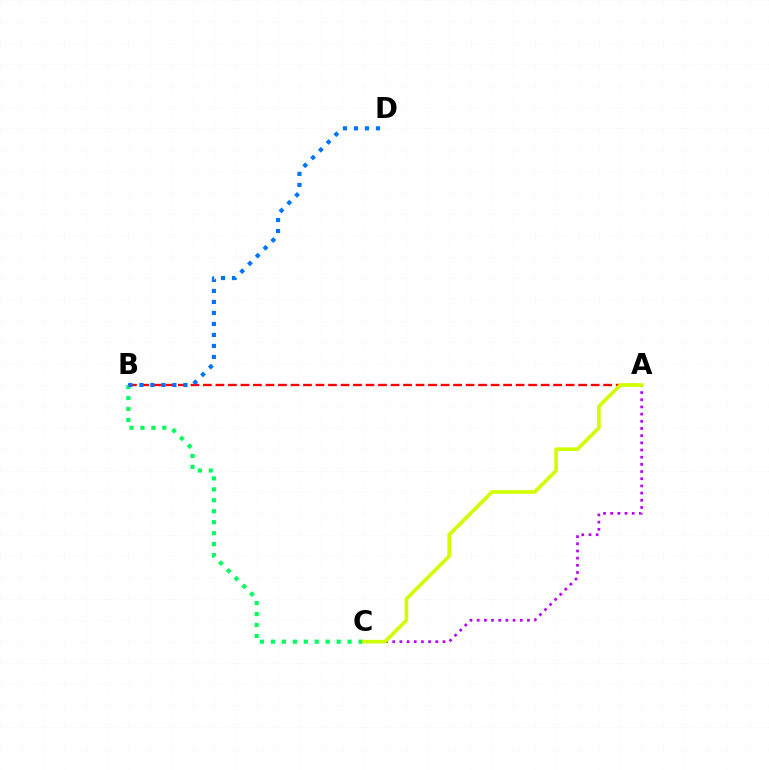{('A', 'C'): [{'color': '#b900ff', 'line_style': 'dotted', 'thickness': 1.95}, {'color': '#d1ff00', 'line_style': 'solid', 'thickness': 2.61}], ('A', 'B'): [{'color': '#ff0000', 'line_style': 'dashed', 'thickness': 1.7}], ('B', 'C'): [{'color': '#00ff5c', 'line_style': 'dotted', 'thickness': 2.98}], ('B', 'D'): [{'color': '#0074ff', 'line_style': 'dotted', 'thickness': 2.99}]}